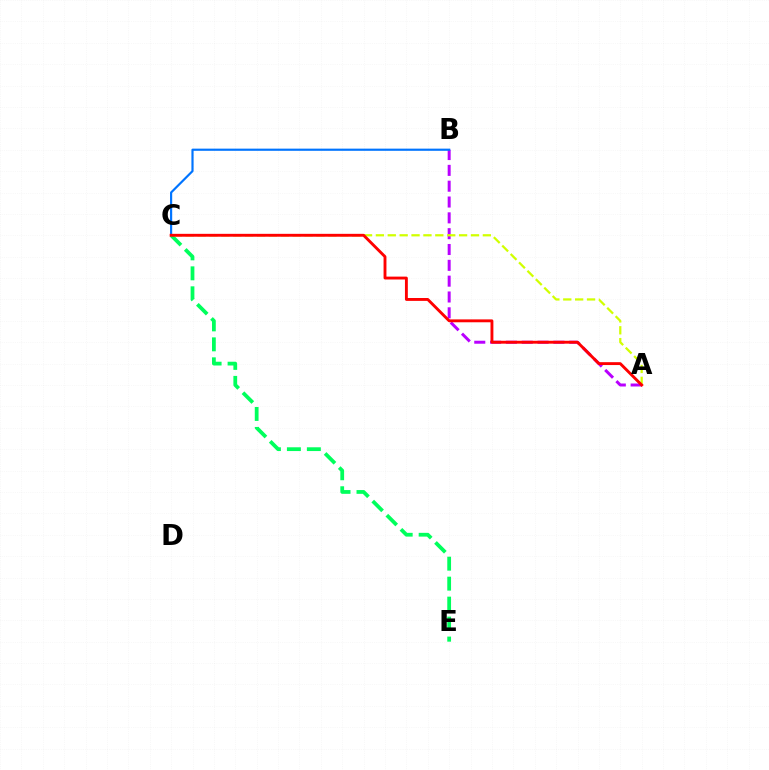{('A', 'B'): [{'color': '#b900ff', 'line_style': 'dashed', 'thickness': 2.15}], ('B', 'C'): [{'color': '#0074ff', 'line_style': 'solid', 'thickness': 1.56}], ('C', 'E'): [{'color': '#00ff5c', 'line_style': 'dashed', 'thickness': 2.71}], ('A', 'C'): [{'color': '#d1ff00', 'line_style': 'dashed', 'thickness': 1.61}, {'color': '#ff0000', 'line_style': 'solid', 'thickness': 2.07}]}